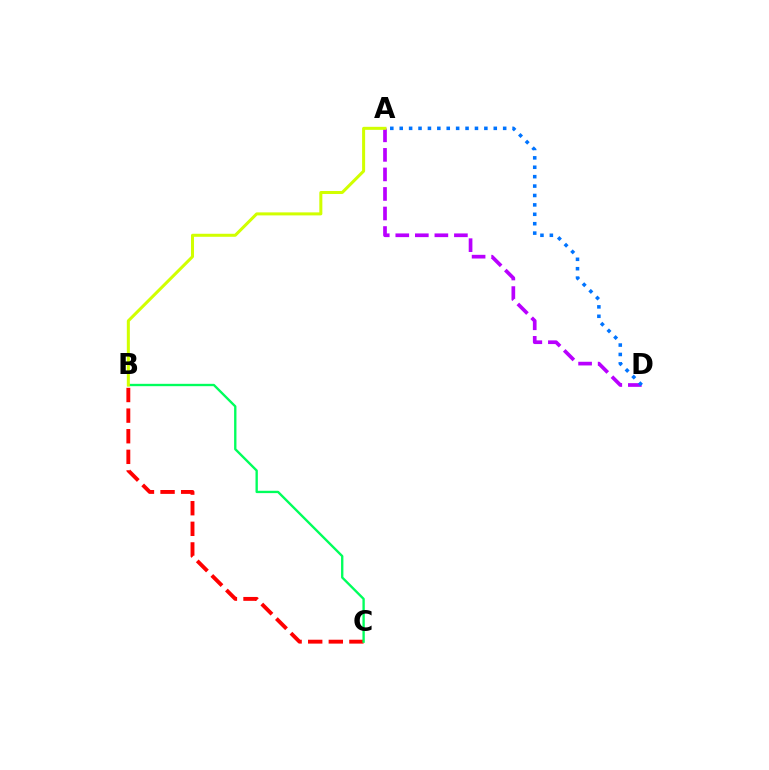{('B', 'C'): [{'color': '#ff0000', 'line_style': 'dashed', 'thickness': 2.8}, {'color': '#00ff5c', 'line_style': 'solid', 'thickness': 1.69}], ('A', 'D'): [{'color': '#b900ff', 'line_style': 'dashed', 'thickness': 2.65}, {'color': '#0074ff', 'line_style': 'dotted', 'thickness': 2.56}], ('A', 'B'): [{'color': '#d1ff00', 'line_style': 'solid', 'thickness': 2.18}]}